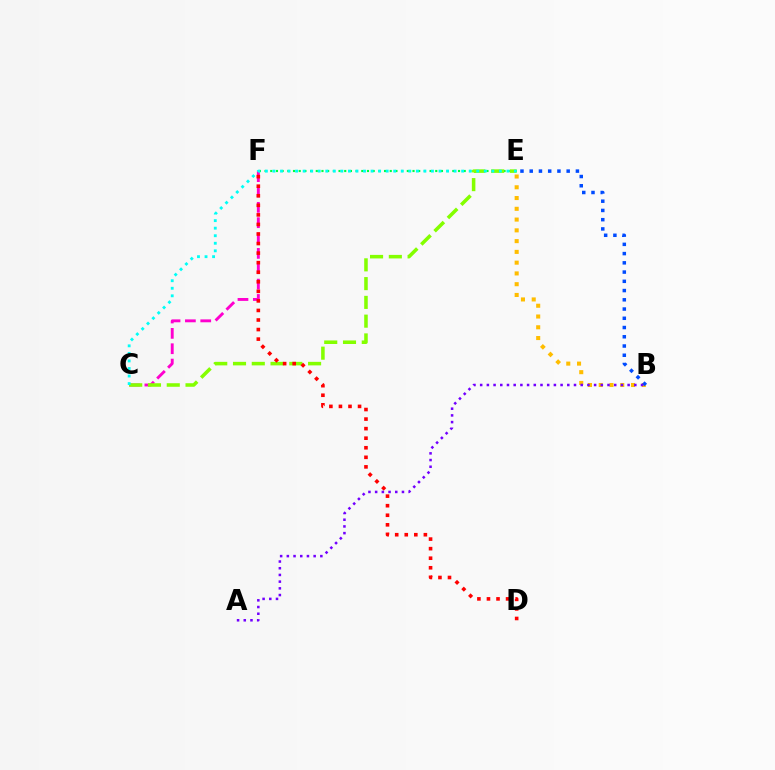{('E', 'F'): [{'color': '#00ff39', 'line_style': 'dotted', 'thickness': 1.55}], ('C', 'F'): [{'color': '#ff00cf', 'line_style': 'dashed', 'thickness': 2.09}], ('C', 'E'): [{'color': '#84ff00', 'line_style': 'dashed', 'thickness': 2.55}, {'color': '#00fff6', 'line_style': 'dotted', 'thickness': 2.05}], ('D', 'F'): [{'color': '#ff0000', 'line_style': 'dotted', 'thickness': 2.6}], ('B', 'E'): [{'color': '#ffbd00', 'line_style': 'dotted', 'thickness': 2.93}, {'color': '#004bff', 'line_style': 'dotted', 'thickness': 2.51}], ('A', 'B'): [{'color': '#7200ff', 'line_style': 'dotted', 'thickness': 1.82}]}